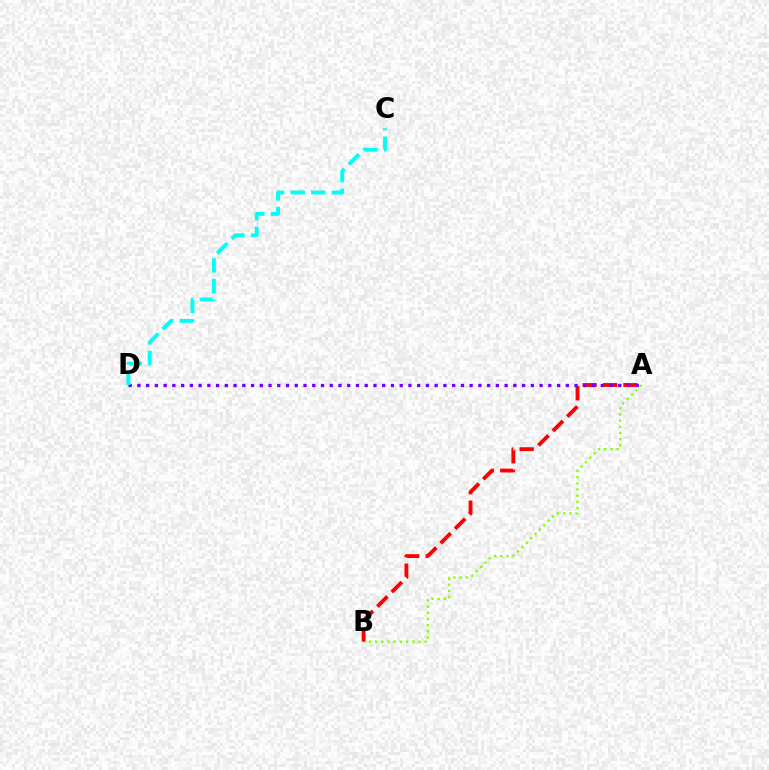{('A', 'B'): [{'color': '#84ff00', 'line_style': 'dotted', 'thickness': 1.68}, {'color': '#ff0000', 'line_style': 'dashed', 'thickness': 2.77}], ('A', 'D'): [{'color': '#7200ff', 'line_style': 'dotted', 'thickness': 2.38}], ('C', 'D'): [{'color': '#00fff6', 'line_style': 'dashed', 'thickness': 2.8}]}